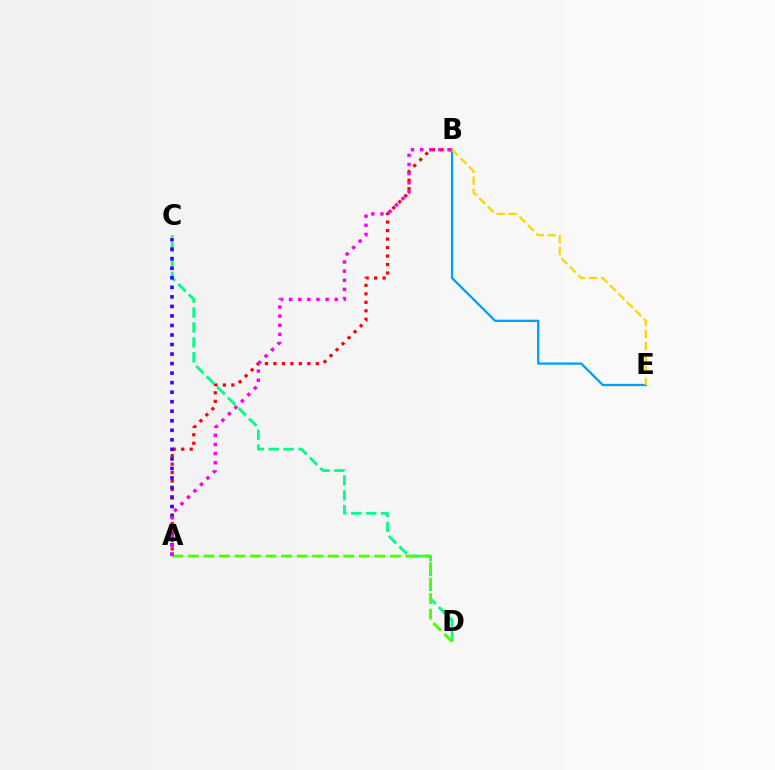{('A', 'B'): [{'color': '#ff0000', 'line_style': 'dotted', 'thickness': 2.3}, {'color': '#ff00ed', 'line_style': 'dotted', 'thickness': 2.48}], ('C', 'D'): [{'color': '#00ff86', 'line_style': 'dashed', 'thickness': 2.03}], ('A', 'C'): [{'color': '#3700ff', 'line_style': 'dotted', 'thickness': 2.59}], ('B', 'E'): [{'color': '#009eff', 'line_style': 'solid', 'thickness': 1.64}, {'color': '#ffd500', 'line_style': 'dashed', 'thickness': 1.62}], ('A', 'D'): [{'color': '#4fff00', 'line_style': 'dashed', 'thickness': 2.11}]}